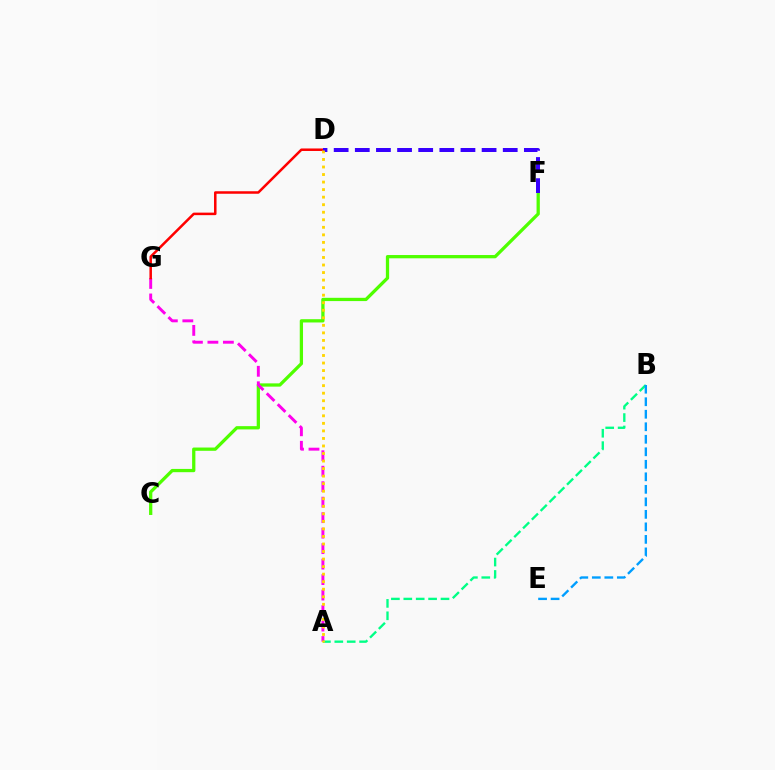{('C', 'F'): [{'color': '#4fff00', 'line_style': 'solid', 'thickness': 2.35}], ('A', 'G'): [{'color': '#ff00ed', 'line_style': 'dashed', 'thickness': 2.1}], ('A', 'B'): [{'color': '#00ff86', 'line_style': 'dashed', 'thickness': 1.68}], ('D', 'G'): [{'color': '#ff0000', 'line_style': 'solid', 'thickness': 1.81}], ('D', 'F'): [{'color': '#3700ff', 'line_style': 'dashed', 'thickness': 2.87}], ('A', 'D'): [{'color': '#ffd500', 'line_style': 'dotted', 'thickness': 2.05}], ('B', 'E'): [{'color': '#009eff', 'line_style': 'dashed', 'thickness': 1.7}]}